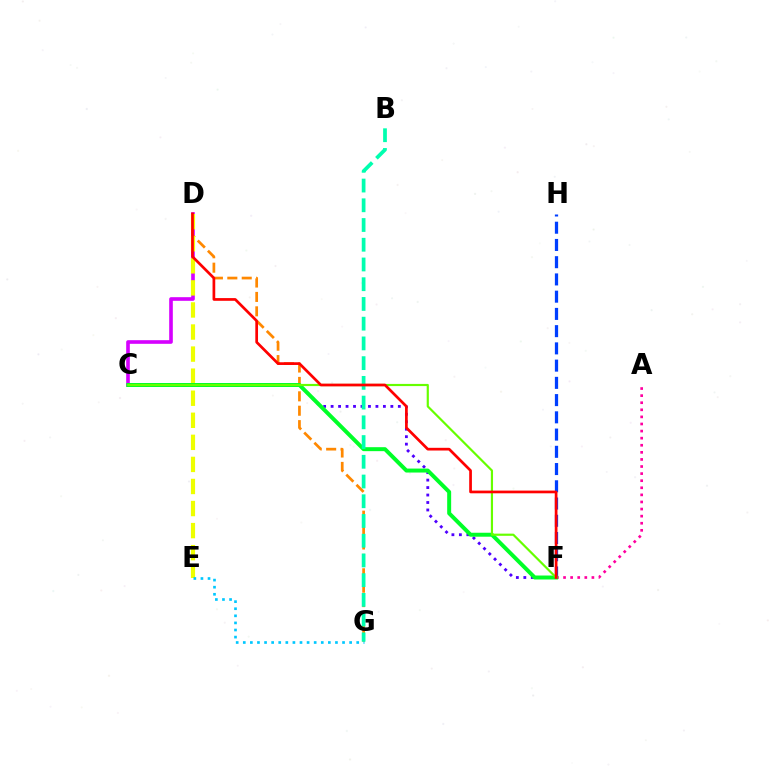{('C', 'F'): [{'color': '#4f00ff', 'line_style': 'dotted', 'thickness': 2.03}, {'color': '#00ff27', 'line_style': 'solid', 'thickness': 2.86}, {'color': '#66ff00', 'line_style': 'solid', 'thickness': 1.57}], ('F', 'H'): [{'color': '#003fff', 'line_style': 'dashed', 'thickness': 2.34}], ('C', 'D'): [{'color': '#d600ff', 'line_style': 'solid', 'thickness': 2.62}], ('D', 'G'): [{'color': '#ff8800', 'line_style': 'dashed', 'thickness': 1.96}], ('A', 'F'): [{'color': '#ff00a0', 'line_style': 'dotted', 'thickness': 1.93}], ('D', 'E'): [{'color': '#eeff00', 'line_style': 'dashed', 'thickness': 3.0}], ('E', 'G'): [{'color': '#00c7ff', 'line_style': 'dotted', 'thickness': 1.93}], ('B', 'G'): [{'color': '#00ffaf', 'line_style': 'dashed', 'thickness': 2.68}], ('D', 'F'): [{'color': '#ff0000', 'line_style': 'solid', 'thickness': 1.95}]}